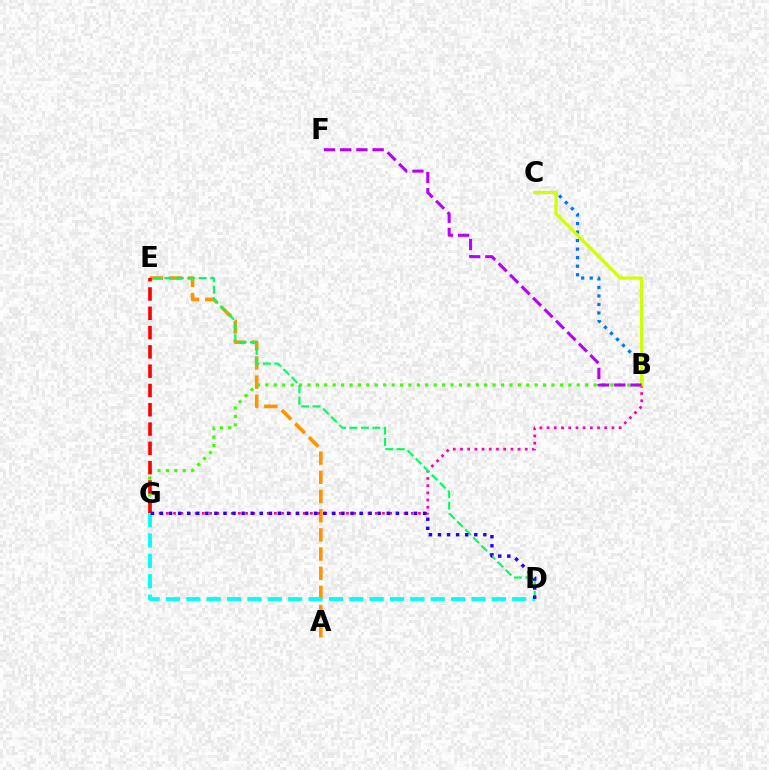{('A', 'E'): [{'color': '#ff9400', 'line_style': 'dashed', 'thickness': 2.61}], ('B', 'G'): [{'color': '#ff00ac', 'line_style': 'dotted', 'thickness': 1.96}, {'color': '#3dff00', 'line_style': 'dotted', 'thickness': 2.29}], ('D', 'E'): [{'color': '#00ff5c', 'line_style': 'dashed', 'thickness': 1.55}], ('B', 'C'): [{'color': '#0074ff', 'line_style': 'dotted', 'thickness': 2.32}, {'color': '#d1ff00', 'line_style': 'solid', 'thickness': 2.33}], ('D', 'G'): [{'color': '#00fff6', 'line_style': 'dashed', 'thickness': 2.77}, {'color': '#2500ff', 'line_style': 'dotted', 'thickness': 2.47}], ('E', 'G'): [{'color': '#ff0000', 'line_style': 'dashed', 'thickness': 2.62}], ('B', 'F'): [{'color': '#b900ff', 'line_style': 'dashed', 'thickness': 2.2}]}